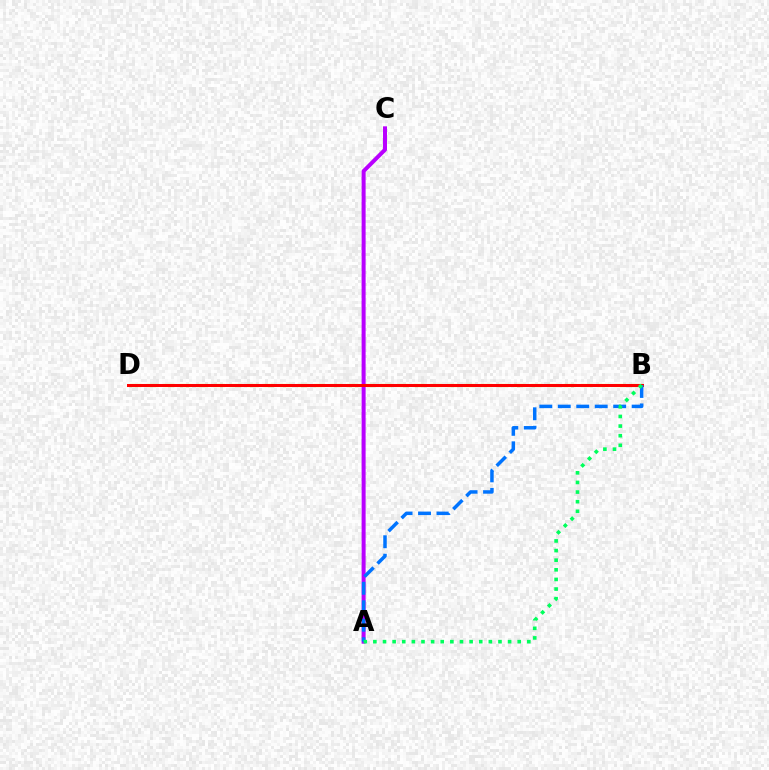{('B', 'D'): [{'color': '#d1ff00', 'line_style': 'dashed', 'thickness': 2.27}, {'color': '#ff0000', 'line_style': 'solid', 'thickness': 2.17}], ('A', 'C'): [{'color': '#b900ff', 'line_style': 'solid', 'thickness': 2.88}], ('A', 'B'): [{'color': '#0074ff', 'line_style': 'dashed', 'thickness': 2.51}, {'color': '#00ff5c', 'line_style': 'dotted', 'thickness': 2.61}]}